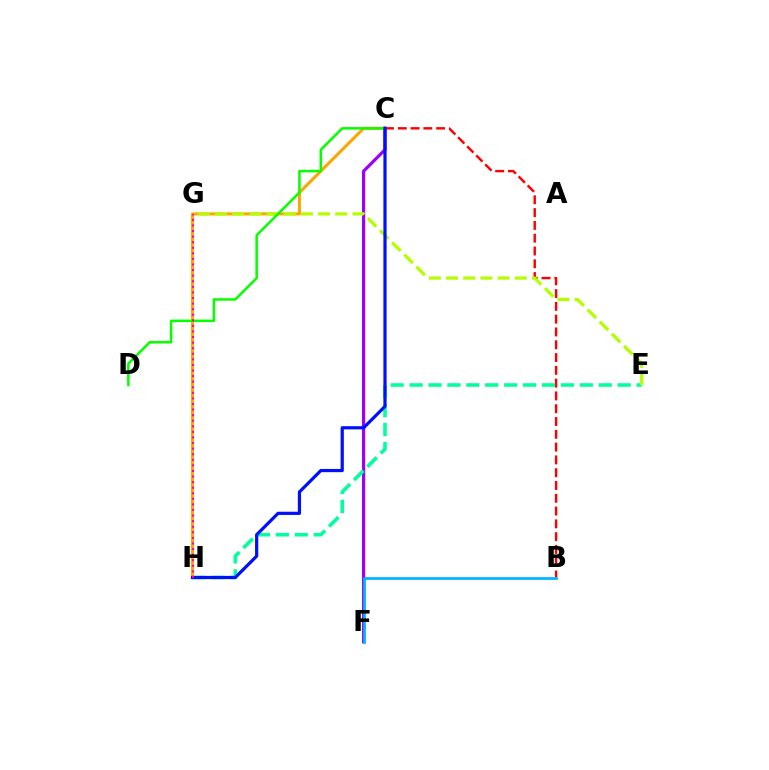{('C', 'H'): [{'color': '#ffa500', 'line_style': 'solid', 'thickness': 2.18}, {'color': '#0010ff', 'line_style': 'solid', 'thickness': 2.31}], ('C', 'F'): [{'color': '#9b00ff', 'line_style': 'solid', 'thickness': 2.3}], ('B', 'C'): [{'color': '#ff0000', 'line_style': 'dashed', 'thickness': 1.74}], ('E', 'H'): [{'color': '#00ff9d', 'line_style': 'dashed', 'thickness': 2.57}], ('B', 'F'): [{'color': '#00b5ff', 'line_style': 'solid', 'thickness': 1.96}], ('E', 'G'): [{'color': '#b3ff00', 'line_style': 'dashed', 'thickness': 2.33}], ('C', 'D'): [{'color': '#08ff00', 'line_style': 'solid', 'thickness': 1.82}], ('G', 'H'): [{'color': '#ff00bd', 'line_style': 'dotted', 'thickness': 1.52}]}